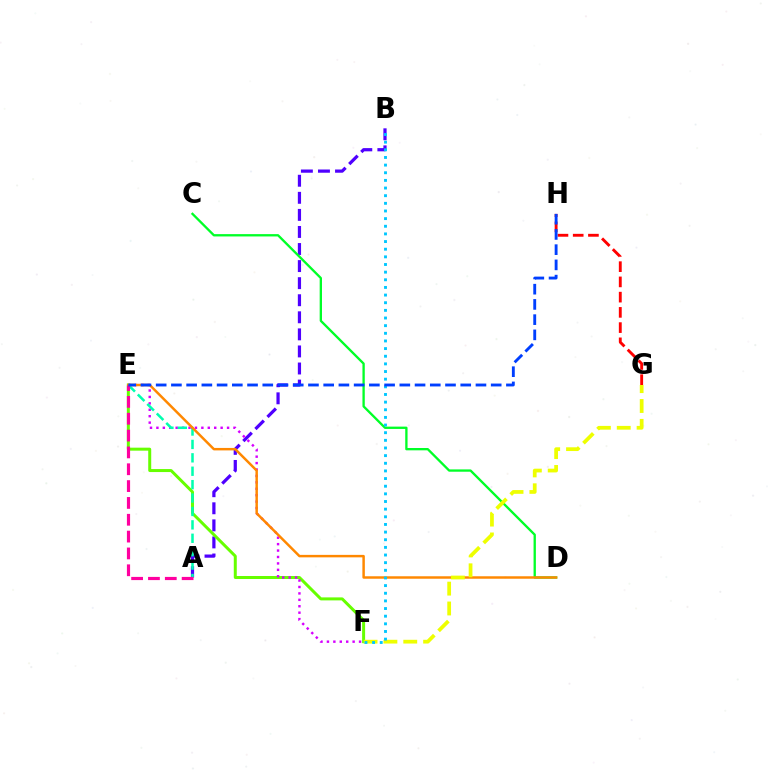{('A', 'B'): [{'color': '#4f00ff', 'line_style': 'dashed', 'thickness': 2.32}], ('E', 'F'): [{'color': '#66ff00', 'line_style': 'solid', 'thickness': 2.16}, {'color': '#d600ff', 'line_style': 'dotted', 'thickness': 1.75}], ('C', 'D'): [{'color': '#00ff27', 'line_style': 'solid', 'thickness': 1.67}], ('A', 'E'): [{'color': '#00ffaf', 'line_style': 'dashed', 'thickness': 1.82}, {'color': '#ff00a0', 'line_style': 'dashed', 'thickness': 2.29}], ('D', 'E'): [{'color': '#ff8800', 'line_style': 'solid', 'thickness': 1.78}], ('F', 'G'): [{'color': '#eeff00', 'line_style': 'dashed', 'thickness': 2.7}], ('B', 'F'): [{'color': '#00c7ff', 'line_style': 'dotted', 'thickness': 2.08}], ('G', 'H'): [{'color': '#ff0000', 'line_style': 'dashed', 'thickness': 2.07}], ('E', 'H'): [{'color': '#003fff', 'line_style': 'dashed', 'thickness': 2.07}]}